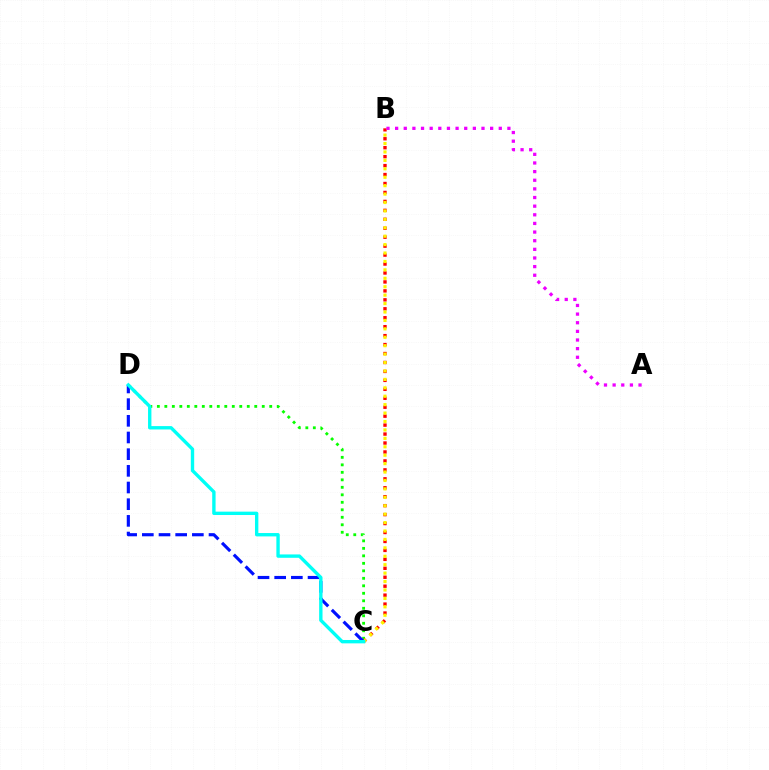{('C', 'D'): [{'color': '#08ff00', 'line_style': 'dotted', 'thickness': 2.04}, {'color': '#0010ff', 'line_style': 'dashed', 'thickness': 2.27}, {'color': '#00fff6', 'line_style': 'solid', 'thickness': 2.42}], ('B', 'C'): [{'color': '#ff0000', 'line_style': 'dotted', 'thickness': 2.43}, {'color': '#fcf500', 'line_style': 'dotted', 'thickness': 2.29}], ('A', 'B'): [{'color': '#ee00ff', 'line_style': 'dotted', 'thickness': 2.35}]}